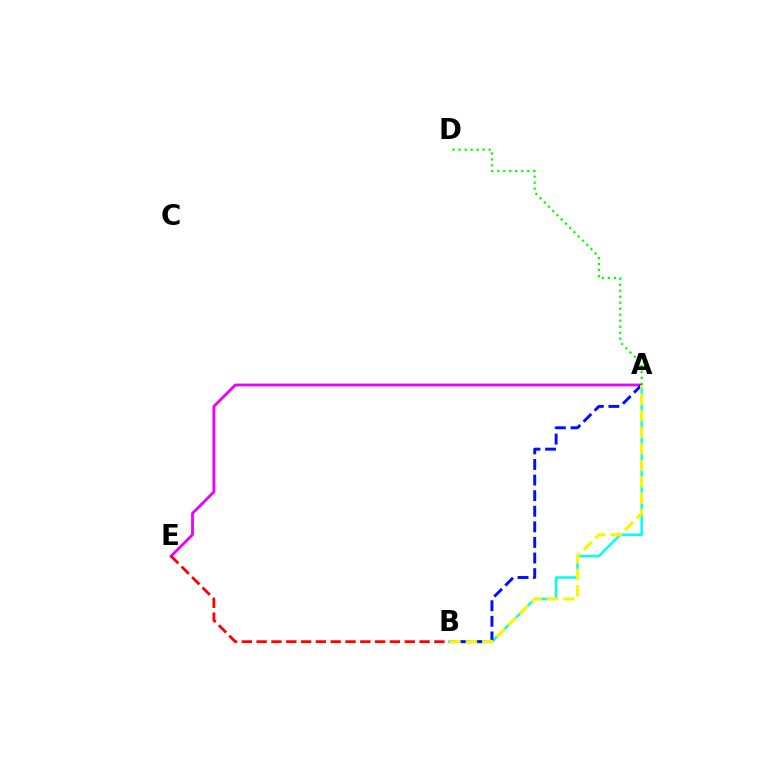{('A', 'E'): [{'color': '#ee00ff', 'line_style': 'solid', 'thickness': 2.04}], ('A', 'B'): [{'color': '#00fff6', 'line_style': 'solid', 'thickness': 1.79}, {'color': '#0010ff', 'line_style': 'dashed', 'thickness': 2.12}, {'color': '#fcf500', 'line_style': 'dashed', 'thickness': 2.24}], ('A', 'D'): [{'color': '#08ff00', 'line_style': 'dotted', 'thickness': 1.63}], ('B', 'E'): [{'color': '#ff0000', 'line_style': 'dashed', 'thickness': 2.01}]}